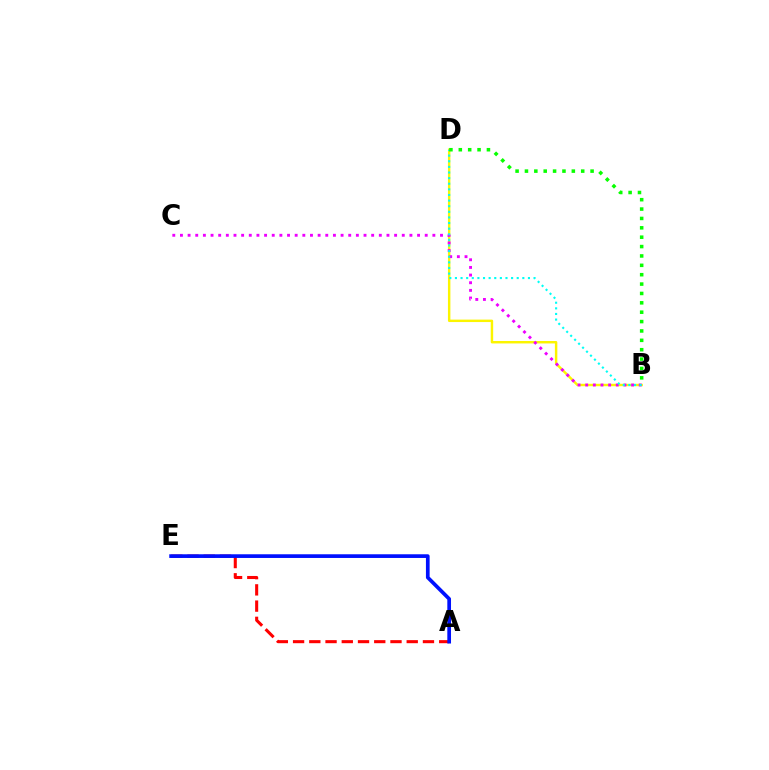{('B', 'D'): [{'color': '#fcf500', 'line_style': 'solid', 'thickness': 1.76}, {'color': '#00fff6', 'line_style': 'dotted', 'thickness': 1.53}, {'color': '#08ff00', 'line_style': 'dotted', 'thickness': 2.55}], ('A', 'E'): [{'color': '#ff0000', 'line_style': 'dashed', 'thickness': 2.21}, {'color': '#0010ff', 'line_style': 'solid', 'thickness': 2.66}], ('B', 'C'): [{'color': '#ee00ff', 'line_style': 'dotted', 'thickness': 2.08}]}